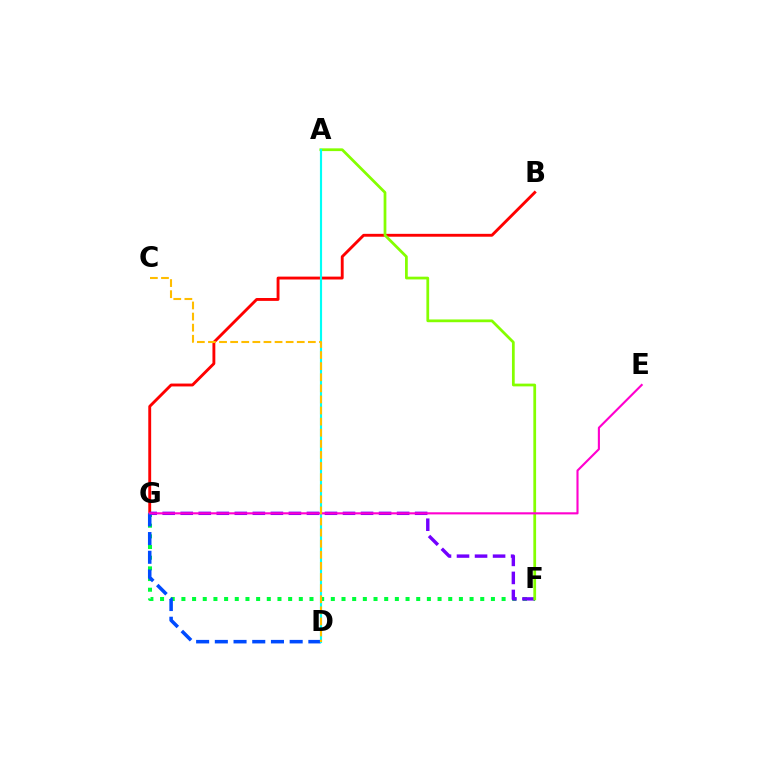{('B', 'G'): [{'color': '#ff0000', 'line_style': 'solid', 'thickness': 2.07}], ('F', 'G'): [{'color': '#00ff39', 'line_style': 'dotted', 'thickness': 2.9}, {'color': '#7200ff', 'line_style': 'dashed', 'thickness': 2.45}], ('A', 'F'): [{'color': '#84ff00', 'line_style': 'solid', 'thickness': 1.98}], ('D', 'G'): [{'color': '#004bff', 'line_style': 'dashed', 'thickness': 2.54}], ('A', 'D'): [{'color': '#00fff6', 'line_style': 'solid', 'thickness': 1.55}], ('E', 'G'): [{'color': '#ff00cf', 'line_style': 'solid', 'thickness': 1.53}], ('C', 'D'): [{'color': '#ffbd00', 'line_style': 'dashed', 'thickness': 1.51}]}